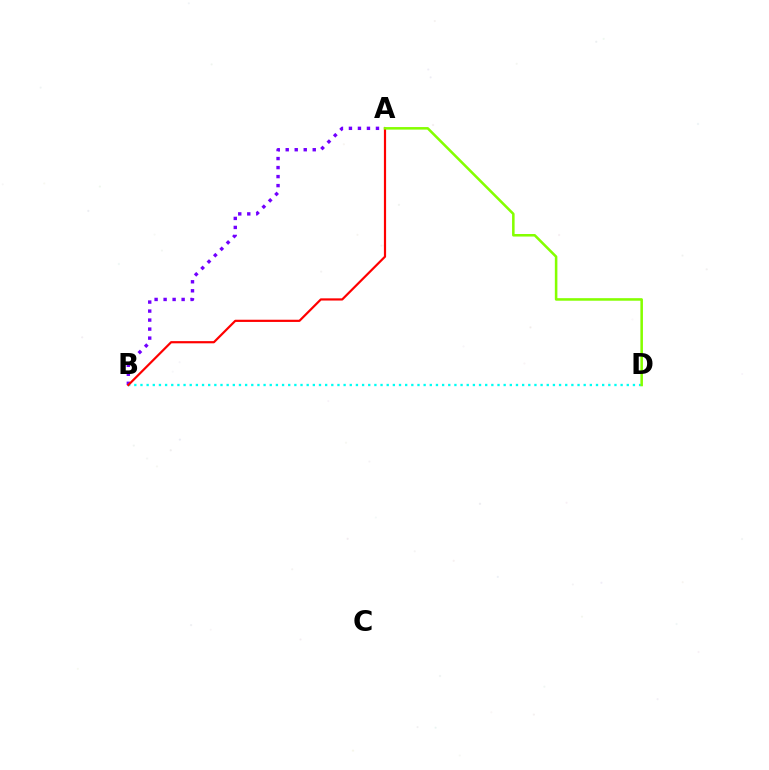{('A', 'B'): [{'color': '#7200ff', 'line_style': 'dotted', 'thickness': 2.45}, {'color': '#ff0000', 'line_style': 'solid', 'thickness': 1.58}], ('B', 'D'): [{'color': '#00fff6', 'line_style': 'dotted', 'thickness': 1.67}], ('A', 'D'): [{'color': '#84ff00', 'line_style': 'solid', 'thickness': 1.83}]}